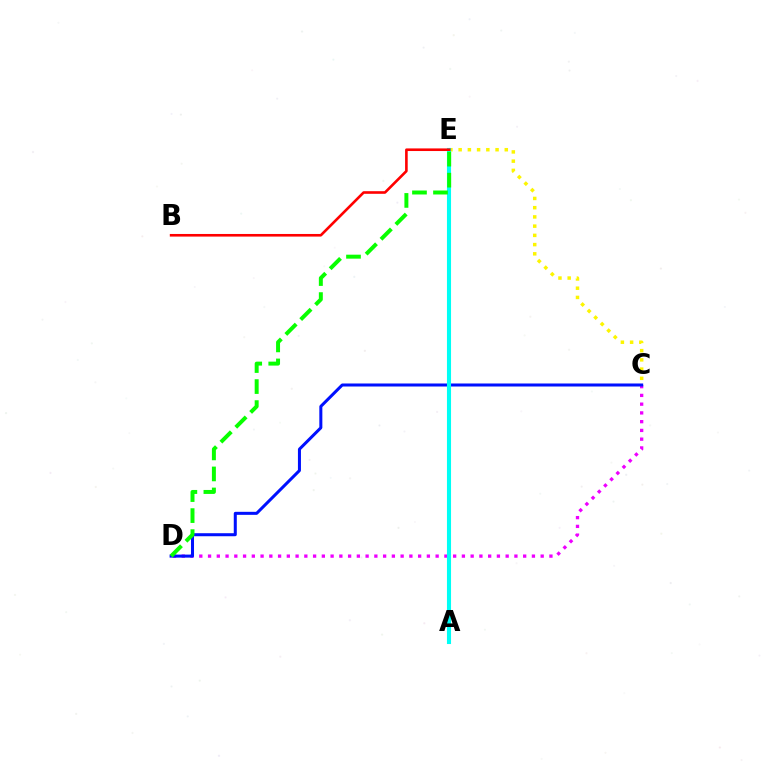{('C', 'D'): [{'color': '#ee00ff', 'line_style': 'dotted', 'thickness': 2.38}, {'color': '#0010ff', 'line_style': 'solid', 'thickness': 2.18}], ('C', 'E'): [{'color': '#fcf500', 'line_style': 'dotted', 'thickness': 2.51}], ('A', 'E'): [{'color': '#00fff6', 'line_style': 'solid', 'thickness': 2.94}], ('D', 'E'): [{'color': '#08ff00', 'line_style': 'dashed', 'thickness': 2.86}], ('B', 'E'): [{'color': '#ff0000', 'line_style': 'solid', 'thickness': 1.88}]}